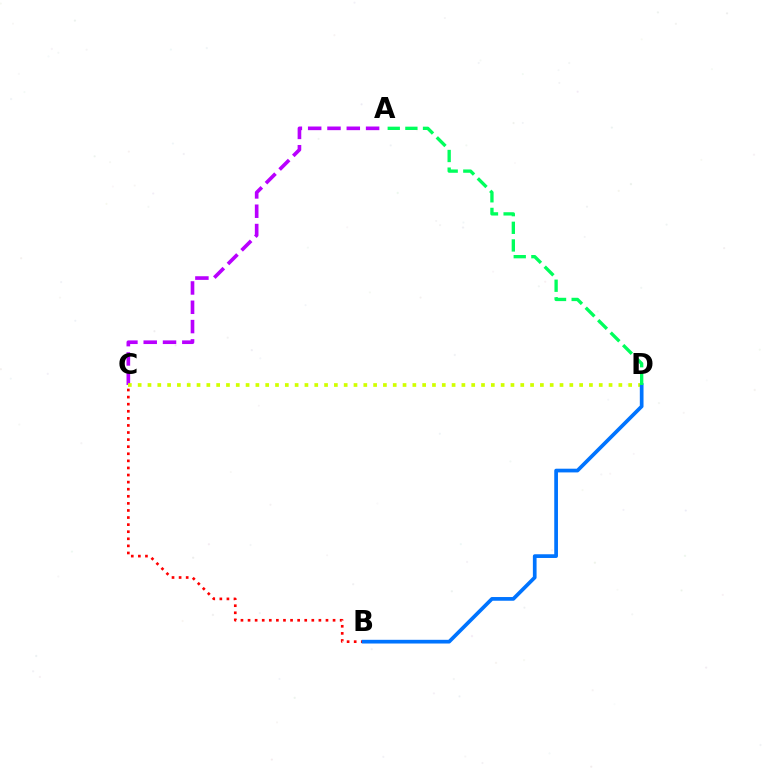{('B', 'C'): [{'color': '#ff0000', 'line_style': 'dotted', 'thickness': 1.93}], ('A', 'C'): [{'color': '#b900ff', 'line_style': 'dashed', 'thickness': 2.62}], ('C', 'D'): [{'color': '#d1ff00', 'line_style': 'dotted', 'thickness': 2.67}], ('B', 'D'): [{'color': '#0074ff', 'line_style': 'solid', 'thickness': 2.67}], ('A', 'D'): [{'color': '#00ff5c', 'line_style': 'dashed', 'thickness': 2.4}]}